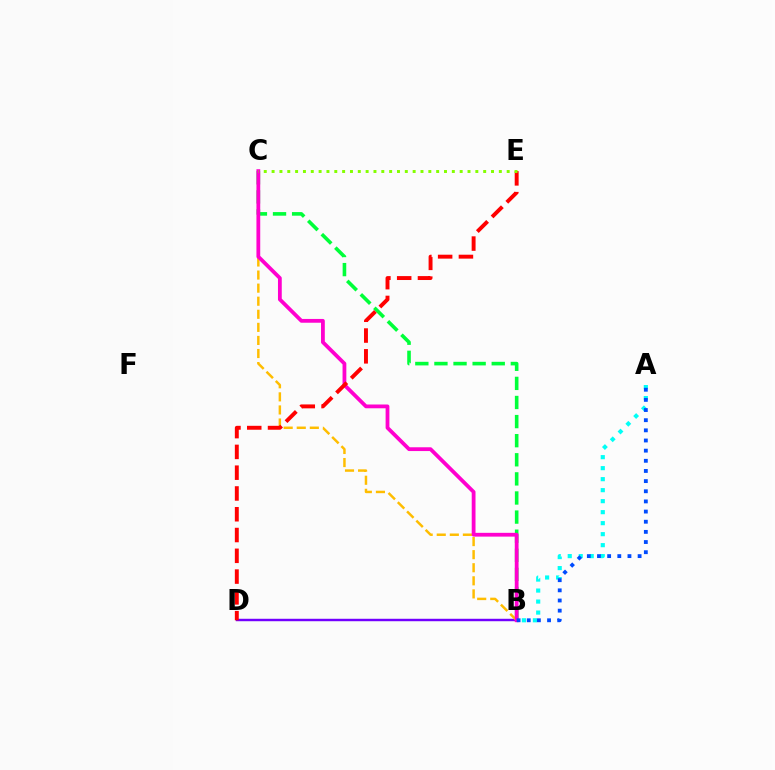{('B', 'C'): [{'color': '#00ff39', 'line_style': 'dashed', 'thickness': 2.59}, {'color': '#ffbd00', 'line_style': 'dashed', 'thickness': 1.78}, {'color': '#ff00cf', 'line_style': 'solid', 'thickness': 2.72}], ('B', 'D'): [{'color': '#7200ff', 'line_style': 'solid', 'thickness': 1.76}], ('A', 'B'): [{'color': '#00fff6', 'line_style': 'dotted', 'thickness': 2.99}, {'color': '#004bff', 'line_style': 'dotted', 'thickness': 2.76}], ('D', 'E'): [{'color': '#ff0000', 'line_style': 'dashed', 'thickness': 2.82}], ('C', 'E'): [{'color': '#84ff00', 'line_style': 'dotted', 'thickness': 2.13}]}